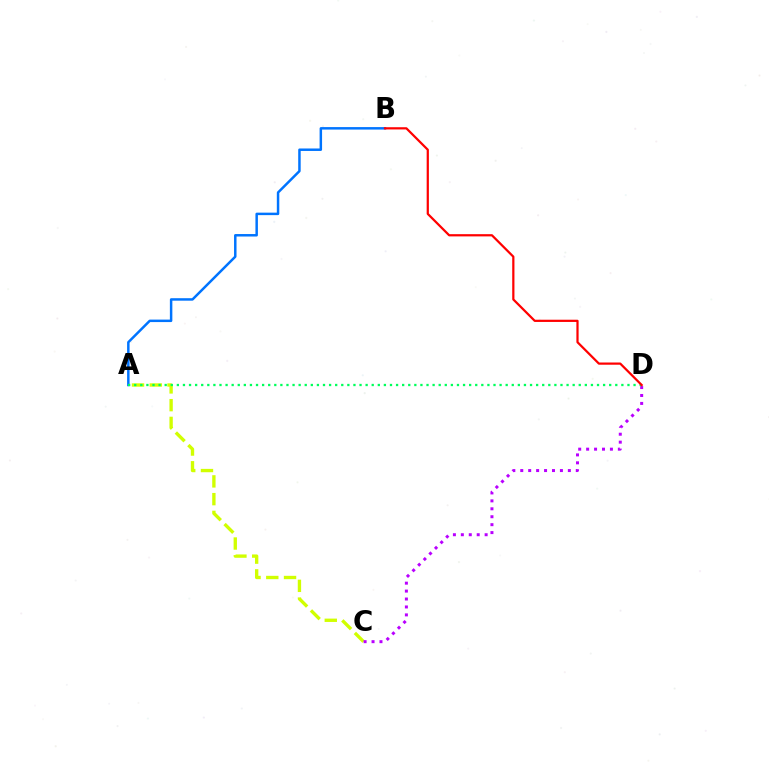{('A', 'B'): [{'color': '#0074ff', 'line_style': 'solid', 'thickness': 1.79}], ('A', 'C'): [{'color': '#d1ff00', 'line_style': 'dashed', 'thickness': 2.41}], ('C', 'D'): [{'color': '#b900ff', 'line_style': 'dotted', 'thickness': 2.16}], ('A', 'D'): [{'color': '#00ff5c', 'line_style': 'dotted', 'thickness': 1.65}], ('B', 'D'): [{'color': '#ff0000', 'line_style': 'solid', 'thickness': 1.6}]}